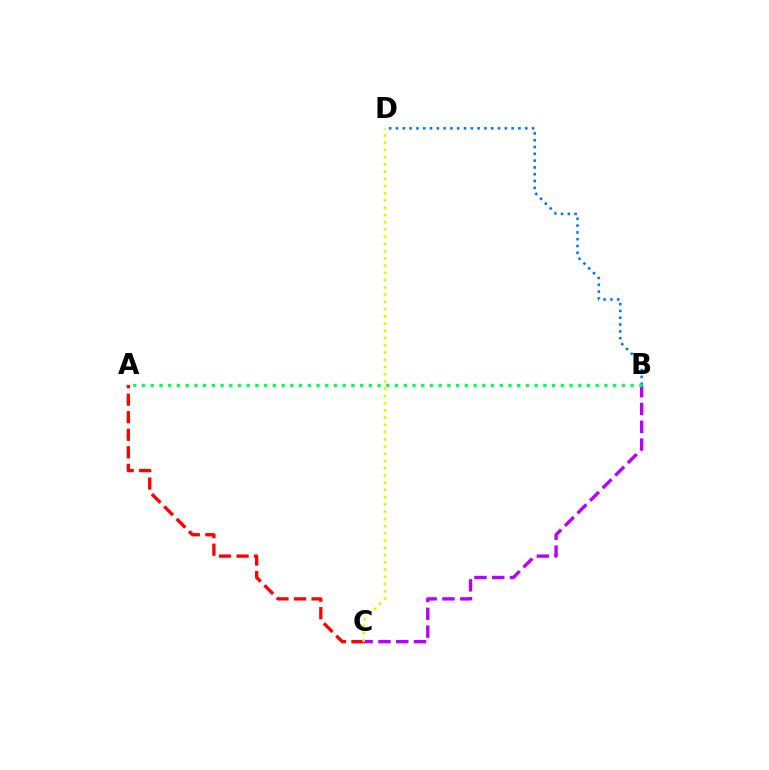{('B', 'D'): [{'color': '#0074ff', 'line_style': 'dotted', 'thickness': 1.85}], ('A', 'C'): [{'color': '#ff0000', 'line_style': 'dashed', 'thickness': 2.38}], ('B', 'C'): [{'color': '#b900ff', 'line_style': 'dashed', 'thickness': 2.42}], ('A', 'B'): [{'color': '#00ff5c', 'line_style': 'dotted', 'thickness': 2.37}], ('C', 'D'): [{'color': '#d1ff00', 'line_style': 'dotted', 'thickness': 1.97}]}